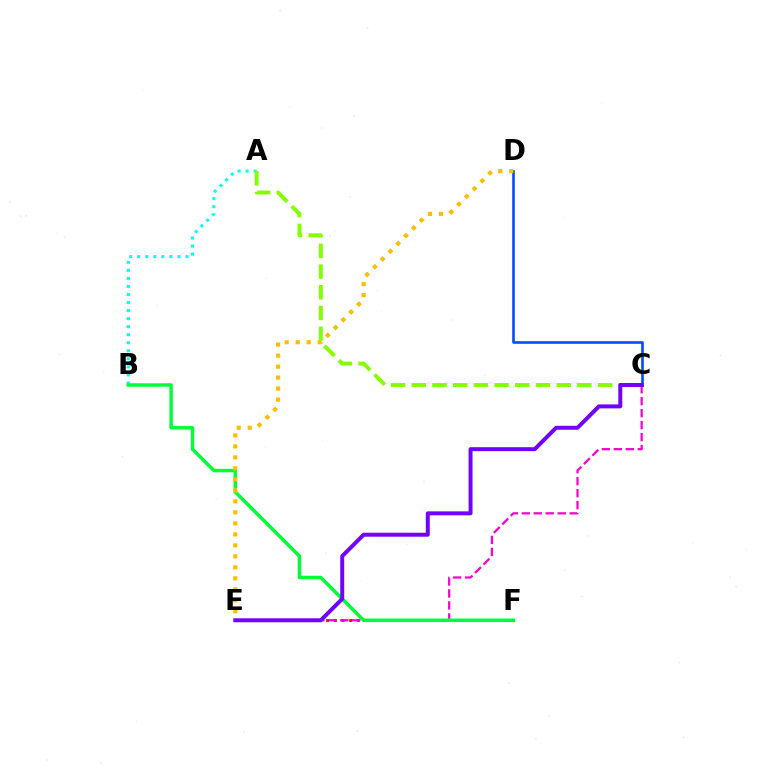{('E', 'F'): [{'color': '#ff0000', 'line_style': 'dotted', 'thickness': 2.09}], ('A', 'B'): [{'color': '#00fff6', 'line_style': 'dotted', 'thickness': 2.18}], ('C', 'E'): [{'color': '#ff00cf', 'line_style': 'dashed', 'thickness': 1.63}, {'color': '#7200ff', 'line_style': 'solid', 'thickness': 2.85}], ('B', 'F'): [{'color': '#00ff39', 'line_style': 'solid', 'thickness': 2.5}], ('C', 'D'): [{'color': '#004bff', 'line_style': 'solid', 'thickness': 1.87}], ('D', 'E'): [{'color': '#ffbd00', 'line_style': 'dotted', 'thickness': 2.99}], ('A', 'C'): [{'color': '#84ff00', 'line_style': 'dashed', 'thickness': 2.81}]}